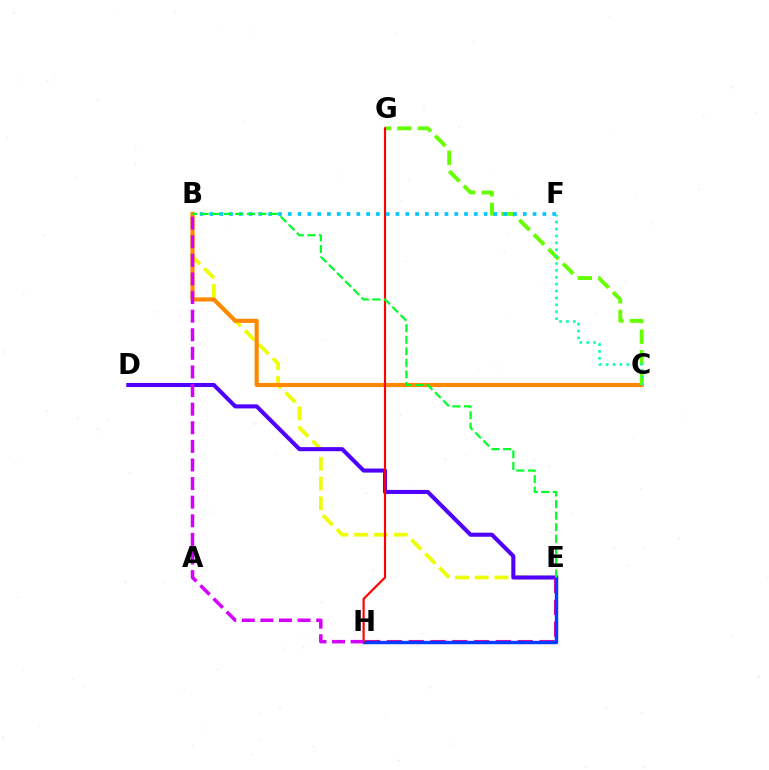{('B', 'E'): [{'color': '#eeff00', 'line_style': 'dashed', 'thickness': 2.68}, {'color': '#00ff27', 'line_style': 'dashed', 'thickness': 1.57}], ('D', 'E'): [{'color': '#4f00ff', 'line_style': 'solid', 'thickness': 2.93}], ('B', 'C'): [{'color': '#ff8800', 'line_style': 'solid', 'thickness': 2.97}], ('C', 'G'): [{'color': '#66ff00', 'line_style': 'dashed', 'thickness': 2.8}], ('E', 'H'): [{'color': '#ff00a0', 'line_style': 'dashed', 'thickness': 2.96}, {'color': '#003fff', 'line_style': 'solid', 'thickness': 2.45}], ('G', 'H'): [{'color': '#ff0000', 'line_style': 'solid', 'thickness': 1.56}], ('C', 'F'): [{'color': '#00ffaf', 'line_style': 'dotted', 'thickness': 1.87}], ('B', 'F'): [{'color': '#00c7ff', 'line_style': 'dotted', 'thickness': 2.66}], ('B', 'H'): [{'color': '#d600ff', 'line_style': 'dashed', 'thickness': 2.53}]}